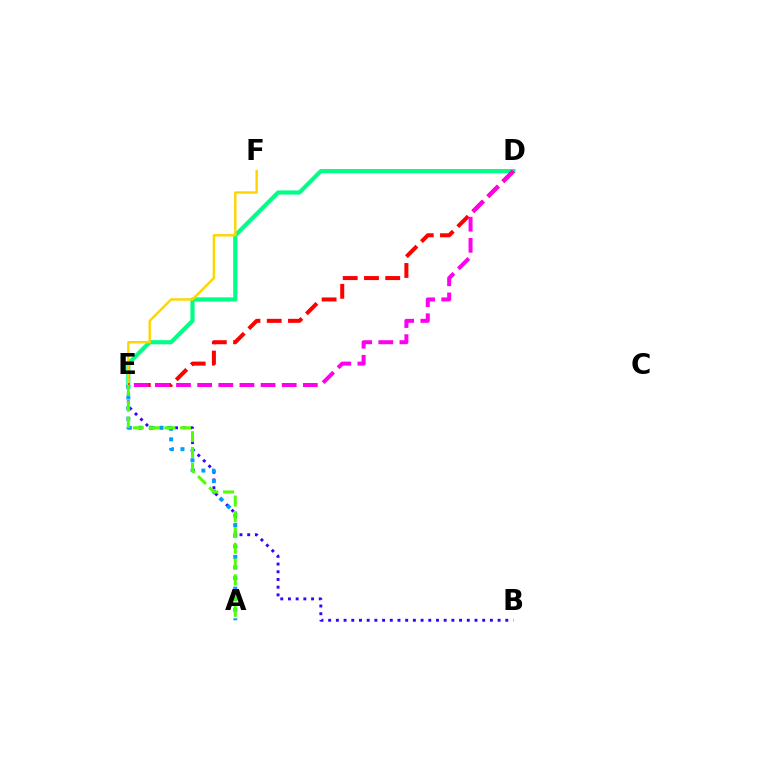{('D', 'E'): [{'color': '#00ff86', 'line_style': 'solid', 'thickness': 3.0}, {'color': '#ff0000', 'line_style': 'dashed', 'thickness': 2.89}, {'color': '#ff00ed', 'line_style': 'dashed', 'thickness': 2.87}], ('B', 'E'): [{'color': '#3700ff', 'line_style': 'dotted', 'thickness': 2.09}], ('A', 'E'): [{'color': '#009eff', 'line_style': 'dotted', 'thickness': 2.87}, {'color': '#4fff00', 'line_style': 'dashed', 'thickness': 2.14}], ('E', 'F'): [{'color': '#ffd500', 'line_style': 'solid', 'thickness': 1.75}]}